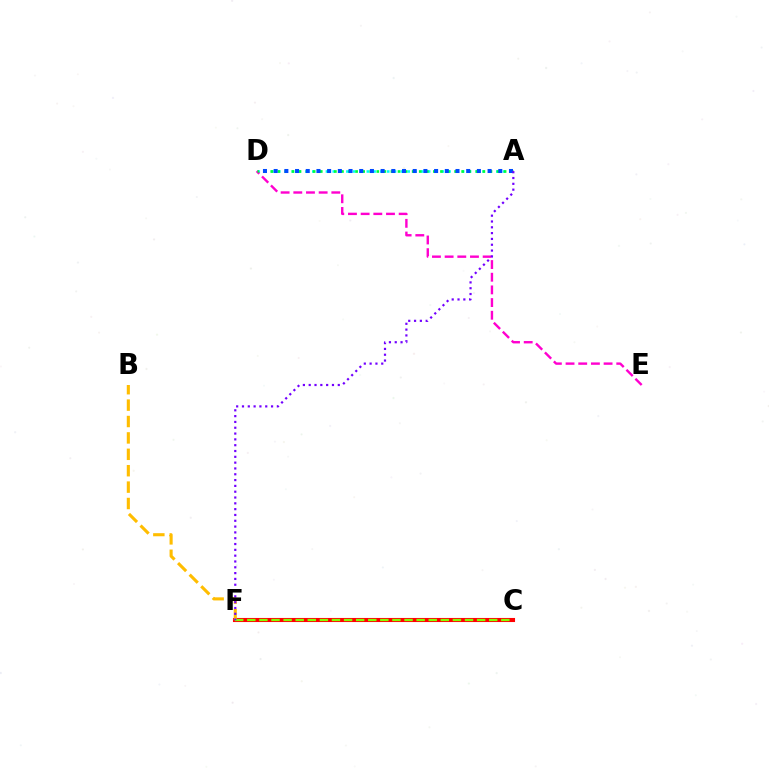{('A', 'D'): [{'color': '#00fff6', 'line_style': 'dotted', 'thickness': 1.85}, {'color': '#00ff39', 'line_style': 'dotted', 'thickness': 1.92}, {'color': '#004bff', 'line_style': 'dotted', 'thickness': 2.91}], ('C', 'F'): [{'color': '#ff0000', 'line_style': 'solid', 'thickness': 2.94}, {'color': '#84ff00', 'line_style': 'dashed', 'thickness': 1.64}], ('B', 'F'): [{'color': '#ffbd00', 'line_style': 'dashed', 'thickness': 2.23}], ('D', 'E'): [{'color': '#ff00cf', 'line_style': 'dashed', 'thickness': 1.72}], ('A', 'F'): [{'color': '#7200ff', 'line_style': 'dotted', 'thickness': 1.58}]}